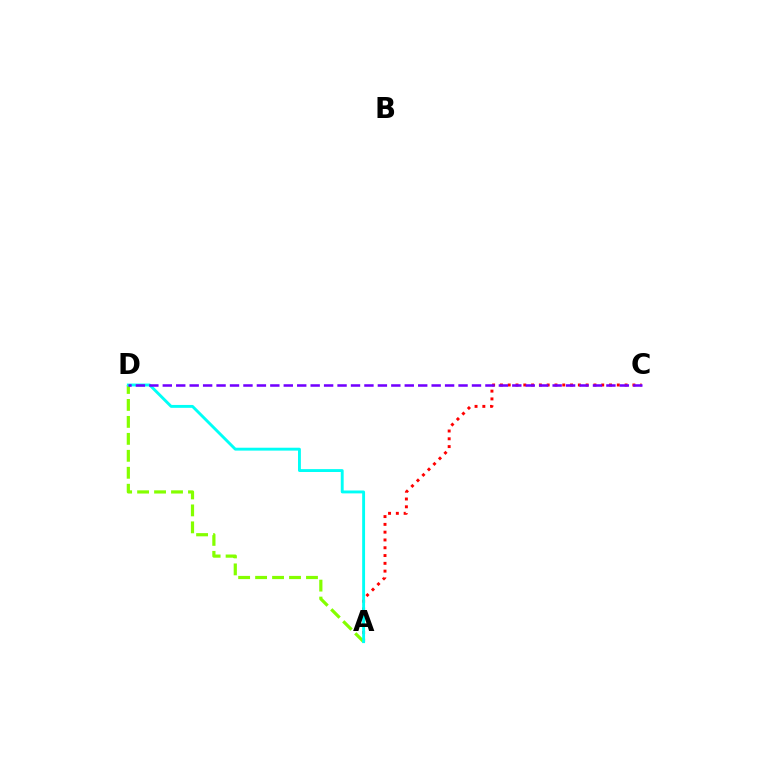{('A', 'C'): [{'color': '#ff0000', 'line_style': 'dotted', 'thickness': 2.12}], ('A', 'D'): [{'color': '#84ff00', 'line_style': 'dashed', 'thickness': 2.3}, {'color': '#00fff6', 'line_style': 'solid', 'thickness': 2.08}], ('C', 'D'): [{'color': '#7200ff', 'line_style': 'dashed', 'thickness': 1.83}]}